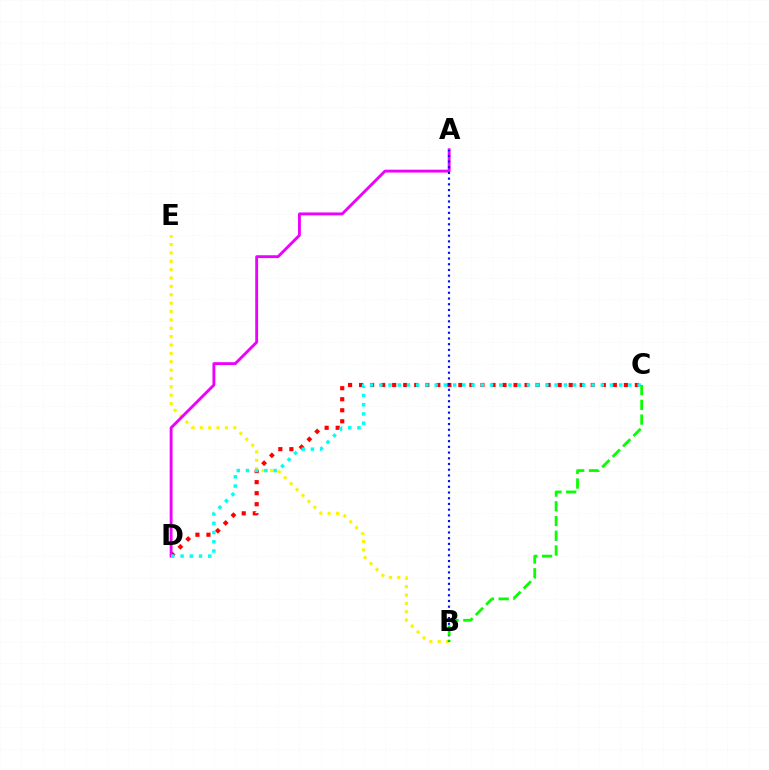{('C', 'D'): [{'color': '#ff0000', 'line_style': 'dotted', 'thickness': 3.0}, {'color': '#00fff6', 'line_style': 'dotted', 'thickness': 2.51}], ('B', 'E'): [{'color': '#fcf500', 'line_style': 'dotted', 'thickness': 2.27}], ('A', 'D'): [{'color': '#ee00ff', 'line_style': 'solid', 'thickness': 2.06}], ('A', 'B'): [{'color': '#0010ff', 'line_style': 'dotted', 'thickness': 1.55}], ('B', 'C'): [{'color': '#08ff00', 'line_style': 'dashed', 'thickness': 2.0}]}